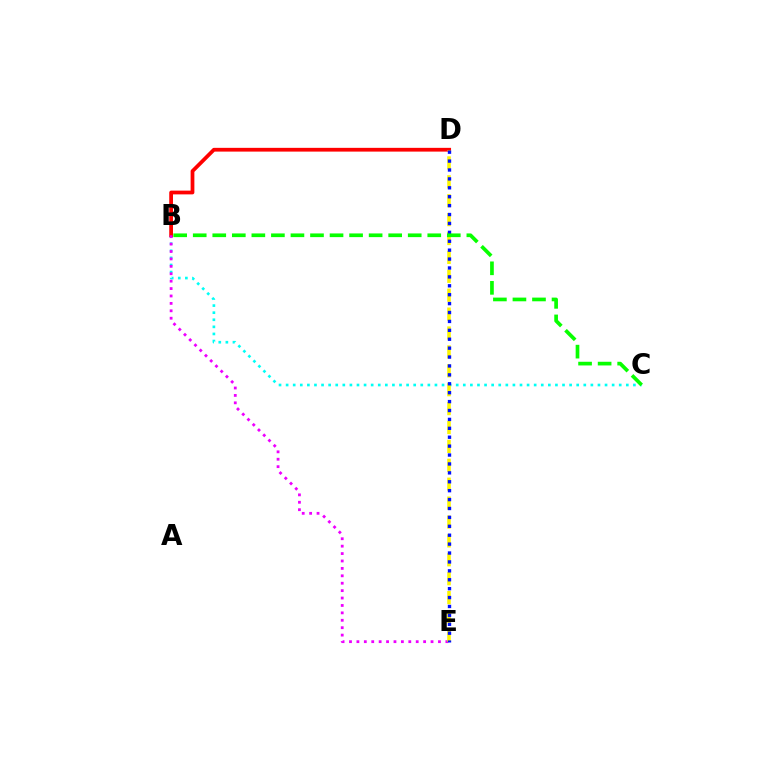{('B', 'C'): [{'color': '#00fff6', 'line_style': 'dotted', 'thickness': 1.93}, {'color': '#08ff00', 'line_style': 'dashed', 'thickness': 2.66}], ('B', 'D'): [{'color': '#ff0000', 'line_style': 'solid', 'thickness': 2.71}], ('B', 'E'): [{'color': '#ee00ff', 'line_style': 'dotted', 'thickness': 2.01}], ('D', 'E'): [{'color': '#fcf500', 'line_style': 'dashed', 'thickness': 2.57}, {'color': '#0010ff', 'line_style': 'dotted', 'thickness': 2.42}]}